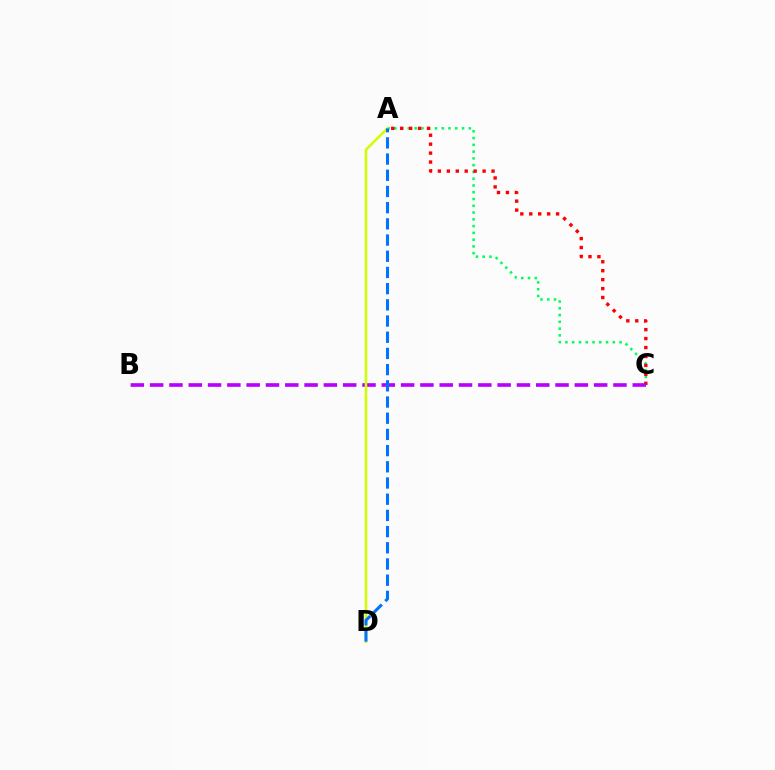{('A', 'C'): [{'color': '#00ff5c', 'line_style': 'dotted', 'thickness': 1.84}, {'color': '#ff0000', 'line_style': 'dotted', 'thickness': 2.43}], ('B', 'C'): [{'color': '#b900ff', 'line_style': 'dashed', 'thickness': 2.62}], ('A', 'D'): [{'color': '#d1ff00', 'line_style': 'solid', 'thickness': 1.83}, {'color': '#0074ff', 'line_style': 'dashed', 'thickness': 2.2}]}